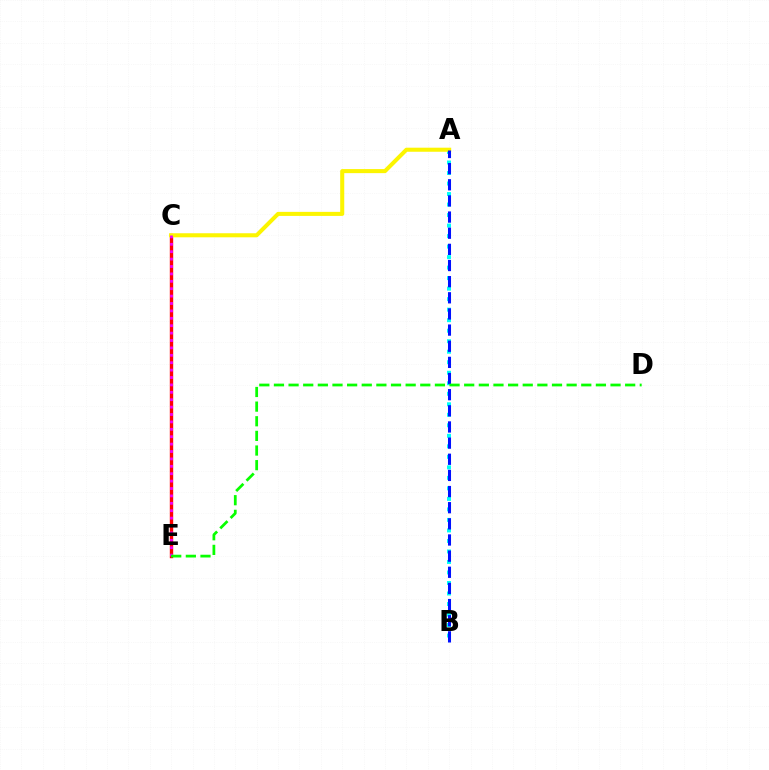{('C', 'E'): [{'color': '#ff0000', 'line_style': 'solid', 'thickness': 2.44}, {'color': '#ee00ff', 'line_style': 'dotted', 'thickness': 2.01}], ('A', 'B'): [{'color': '#00fff6', 'line_style': 'dotted', 'thickness': 2.86}, {'color': '#0010ff', 'line_style': 'dashed', 'thickness': 2.19}], ('A', 'C'): [{'color': '#fcf500', 'line_style': 'solid', 'thickness': 2.92}], ('D', 'E'): [{'color': '#08ff00', 'line_style': 'dashed', 'thickness': 1.99}]}